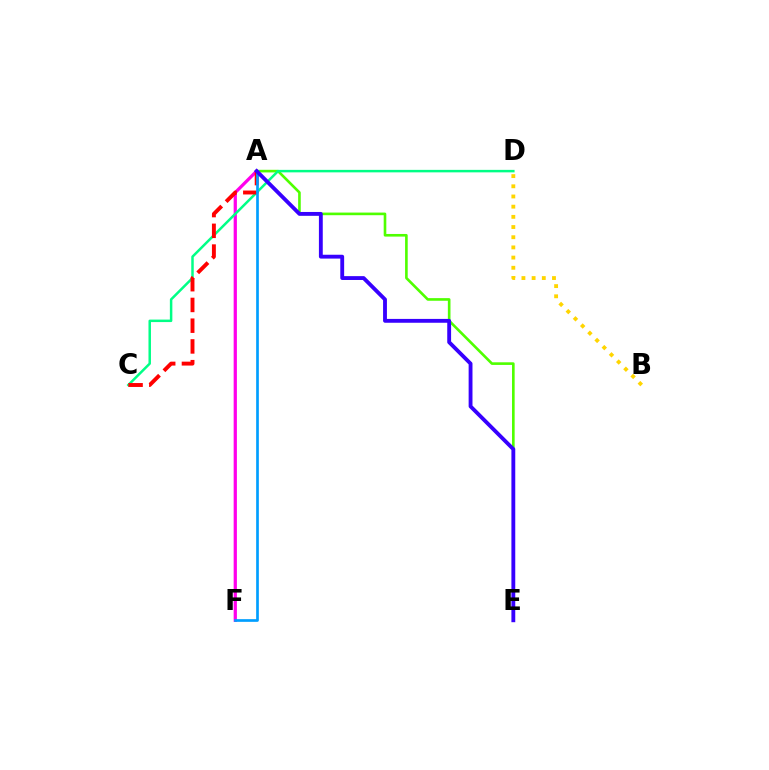{('A', 'E'): [{'color': '#4fff00', 'line_style': 'solid', 'thickness': 1.89}, {'color': '#3700ff', 'line_style': 'solid', 'thickness': 2.77}], ('A', 'F'): [{'color': '#ff00ed', 'line_style': 'solid', 'thickness': 2.33}, {'color': '#009eff', 'line_style': 'solid', 'thickness': 1.94}], ('B', 'D'): [{'color': '#ffd500', 'line_style': 'dotted', 'thickness': 2.77}], ('C', 'D'): [{'color': '#00ff86', 'line_style': 'solid', 'thickness': 1.79}], ('A', 'C'): [{'color': '#ff0000', 'line_style': 'dashed', 'thickness': 2.82}]}